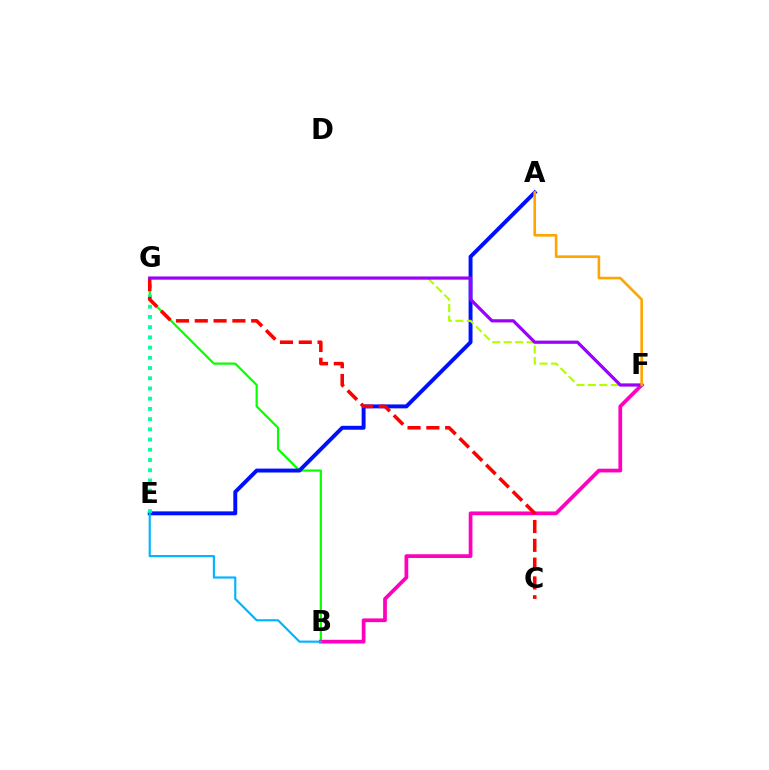{('B', 'G'): [{'color': '#08ff00', 'line_style': 'solid', 'thickness': 1.6}], ('A', 'E'): [{'color': '#0010ff', 'line_style': 'solid', 'thickness': 2.82}], ('B', 'F'): [{'color': '#ff00bd', 'line_style': 'solid', 'thickness': 2.69}], ('E', 'G'): [{'color': '#00ff9d', 'line_style': 'dotted', 'thickness': 2.78}], ('B', 'E'): [{'color': '#00b5ff', 'line_style': 'solid', 'thickness': 1.55}], ('F', 'G'): [{'color': '#b3ff00', 'line_style': 'dashed', 'thickness': 1.55}, {'color': '#9b00ff', 'line_style': 'solid', 'thickness': 2.31}], ('C', 'G'): [{'color': '#ff0000', 'line_style': 'dashed', 'thickness': 2.56}], ('A', 'F'): [{'color': '#ffa500', 'line_style': 'solid', 'thickness': 1.89}]}